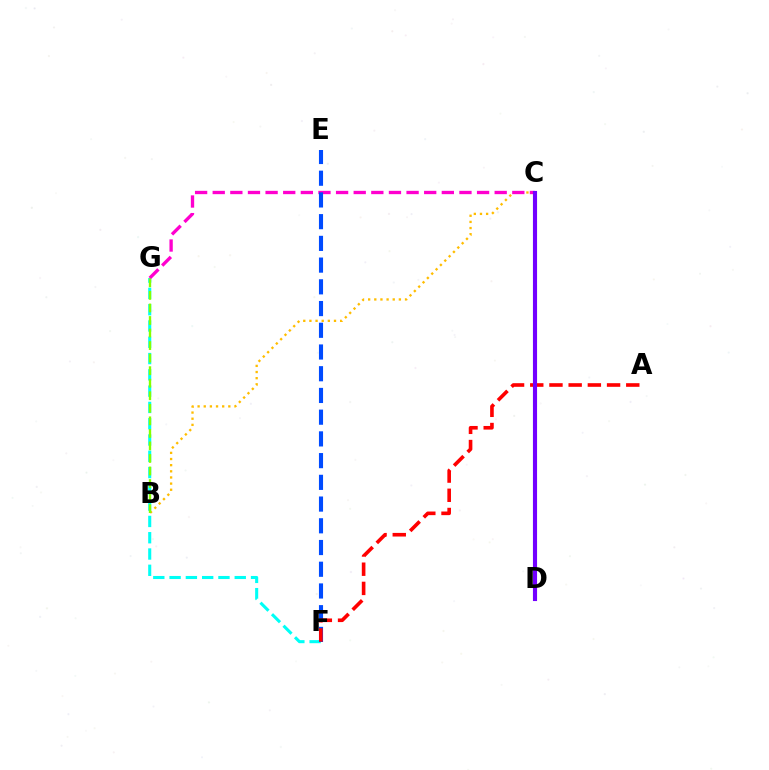{('F', 'G'): [{'color': '#00fff6', 'line_style': 'dashed', 'thickness': 2.21}], ('C', 'D'): [{'color': '#00ff39', 'line_style': 'dashed', 'thickness': 2.9}, {'color': '#7200ff', 'line_style': 'solid', 'thickness': 2.96}], ('B', 'C'): [{'color': '#ffbd00', 'line_style': 'dotted', 'thickness': 1.67}], ('C', 'G'): [{'color': '#ff00cf', 'line_style': 'dashed', 'thickness': 2.39}], ('E', 'F'): [{'color': '#004bff', 'line_style': 'dashed', 'thickness': 2.95}], ('A', 'F'): [{'color': '#ff0000', 'line_style': 'dashed', 'thickness': 2.61}], ('B', 'G'): [{'color': '#84ff00', 'line_style': 'dashed', 'thickness': 1.7}]}